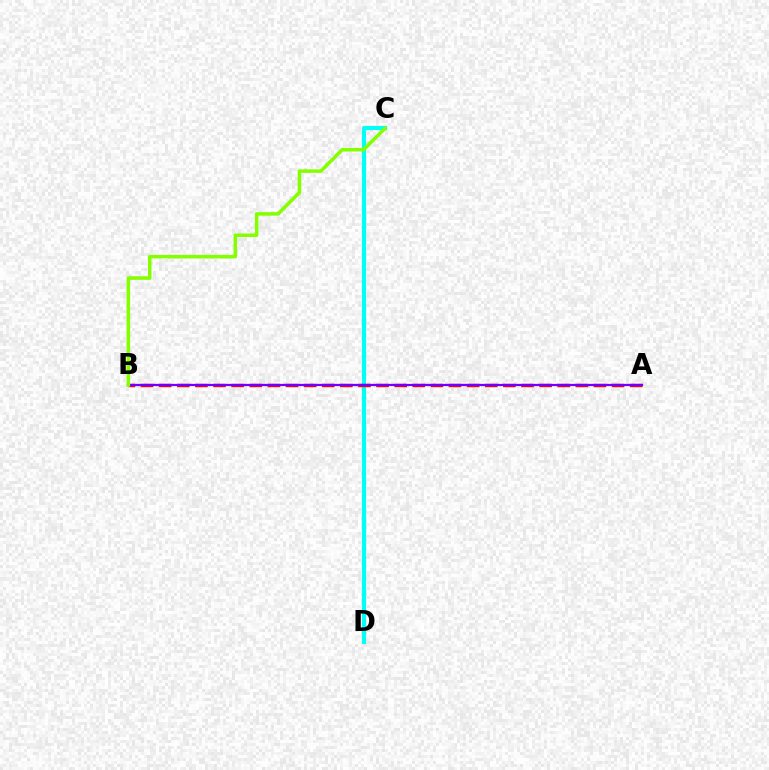{('C', 'D'): [{'color': '#00fff6', 'line_style': 'solid', 'thickness': 2.99}], ('A', 'B'): [{'color': '#ff0000', 'line_style': 'dashed', 'thickness': 2.46}, {'color': '#7200ff', 'line_style': 'solid', 'thickness': 1.62}], ('B', 'C'): [{'color': '#84ff00', 'line_style': 'solid', 'thickness': 2.54}]}